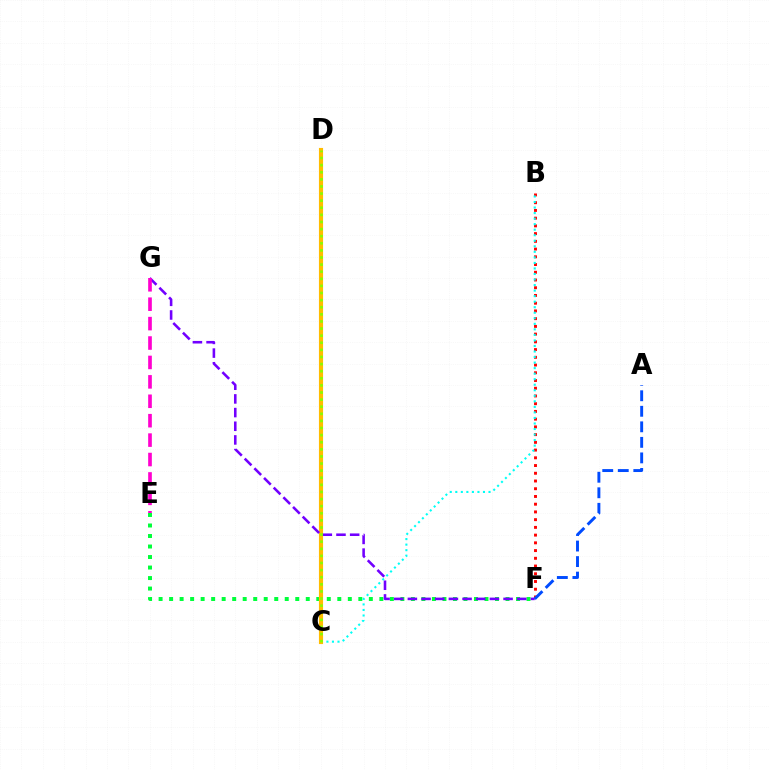{('E', 'F'): [{'color': '#00ff39', 'line_style': 'dotted', 'thickness': 2.86}], ('B', 'F'): [{'color': '#ff0000', 'line_style': 'dotted', 'thickness': 2.1}], ('B', 'C'): [{'color': '#00fff6', 'line_style': 'dotted', 'thickness': 1.5}], ('C', 'D'): [{'color': '#ffbd00', 'line_style': 'solid', 'thickness': 2.97}, {'color': '#84ff00', 'line_style': 'dotted', 'thickness': 1.93}], ('F', 'G'): [{'color': '#7200ff', 'line_style': 'dashed', 'thickness': 1.86}], ('E', 'G'): [{'color': '#ff00cf', 'line_style': 'dashed', 'thickness': 2.64}], ('A', 'F'): [{'color': '#004bff', 'line_style': 'dashed', 'thickness': 2.11}]}